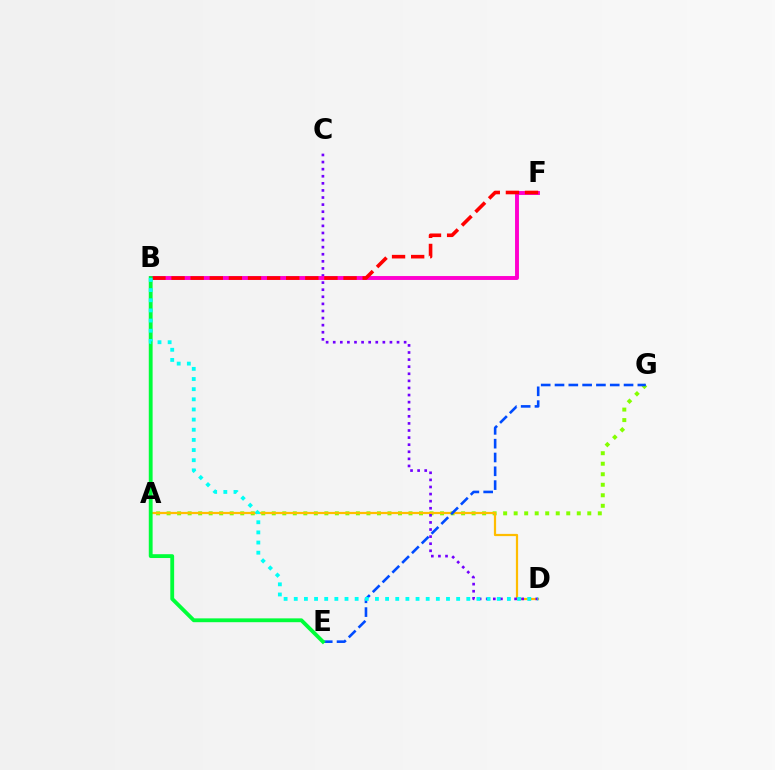{('A', 'G'): [{'color': '#84ff00', 'line_style': 'dotted', 'thickness': 2.86}], ('A', 'D'): [{'color': '#ffbd00', 'line_style': 'solid', 'thickness': 1.6}], ('E', 'G'): [{'color': '#004bff', 'line_style': 'dashed', 'thickness': 1.88}], ('C', 'D'): [{'color': '#7200ff', 'line_style': 'dotted', 'thickness': 1.93}], ('B', 'F'): [{'color': '#ff00cf', 'line_style': 'solid', 'thickness': 2.82}, {'color': '#ff0000', 'line_style': 'dashed', 'thickness': 2.6}], ('B', 'E'): [{'color': '#00ff39', 'line_style': 'solid', 'thickness': 2.76}], ('B', 'D'): [{'color': '#00fff6', 'line_style': 'dotted', 'thickness': 2.76}]}